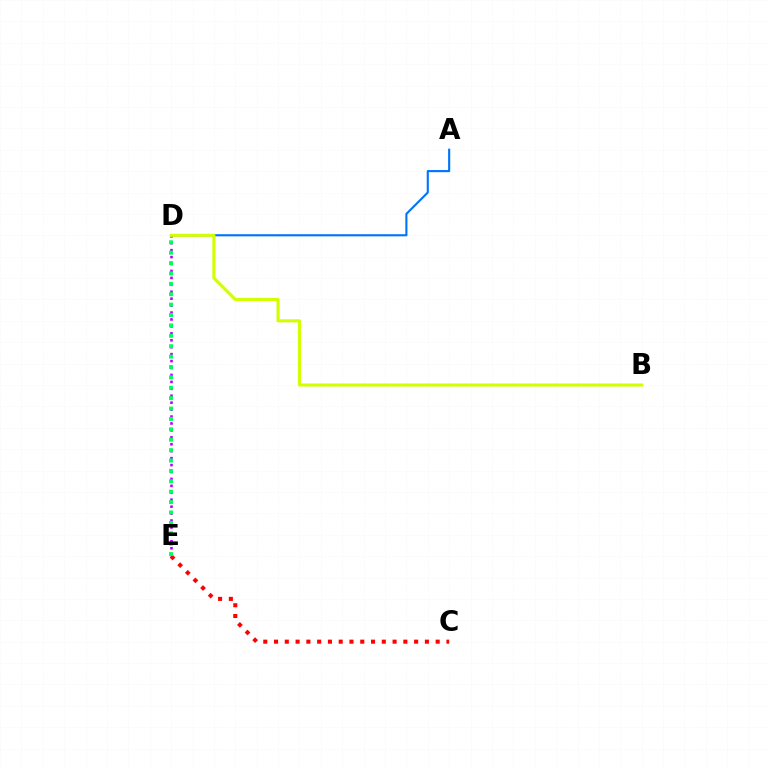{('A', 'D'): [{'color': '#0074ff', 'line_style': 'solid', 'thickness': 1.53}], ('D', 'E'): [{'color': '#b900ff', 'line_style': 'dotted', 'thickness': 1.88}, {'color': '#00ff5c', 'line_style': 'dotted', 'thickness': 2.82}], ('C', 'E'): [{'color': '#ff0000', 'line_style': 'dotted', 'thickness': 2.93}], ('B', 'D'): [{'color': '#d1ff00', 'line_style': 'solid', 'thickness': 2.21}]}